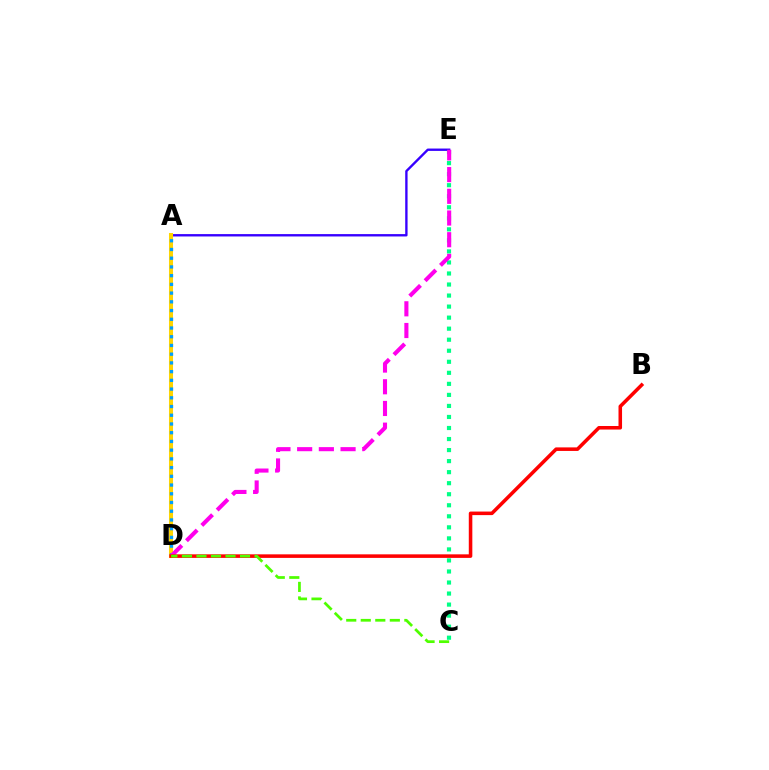{('C', 'E'): [{'color': '#00ff86', 'line_style': 'dotted', 'thickness': 3.0}], ('A', 'E'): [{'color': '#3700ff', 'line_style': 'solid', 'thickness': 1.7}], ('A', 'D'): [{'color': '#ffd500', 'line_style': 'solid', 'thickness': 2.91}, {'color': '#009eff', 'line_style': 'dotted', 'thickness': 2.37}], ('D', 'E'): [{'color': '#ff00ed', 'line_style': 'dashed', 'thickness': 2.95}], ('B', 'D'): [{'color': '#ff0000', 'line_style': 'solid', 'thickness': 2.55}], ('C', 'D'): [{'color': '#4fff00', 'line_style': 'dashed', 'thickness': 1.97}]}